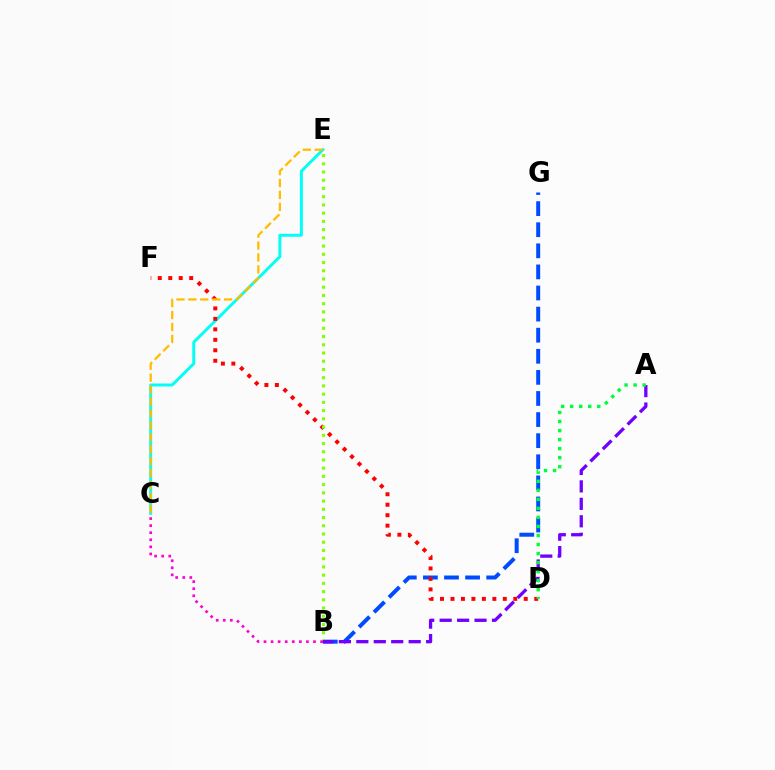{('C', 'E'): [{'color': '#00fff6', 'line_style': 'solid', 'thickness': 2.12}, {'color': '#ffbd00', 'line_style': 'dashed', 'thickness': 1.62}], ('B', 'G'): [{'color': '#004bff', 'line_style': 'dashed', 'thickness': 2.87}], ('D', 'F'): [{'color': '#ff0000', 'line_style': 'dotted', 'thickness': 2.84}], ('B', 'E'): [{'color': '#84ff00', 'line_style': 'dotted', 'thickness': 2.24}], ('B', 'C'): [{'color': '#ff00cf', 'line_style': 'dotted', 'thickness': 1.92}], ('A', 'B'): [{'color': '#7200ff', 'line_style': 'dashed', 'thickness': 2.37}], ('A', 'D'): [{'color': '#00ff39', 'line_style': 'dotted', 'thickness': 2.45}]}